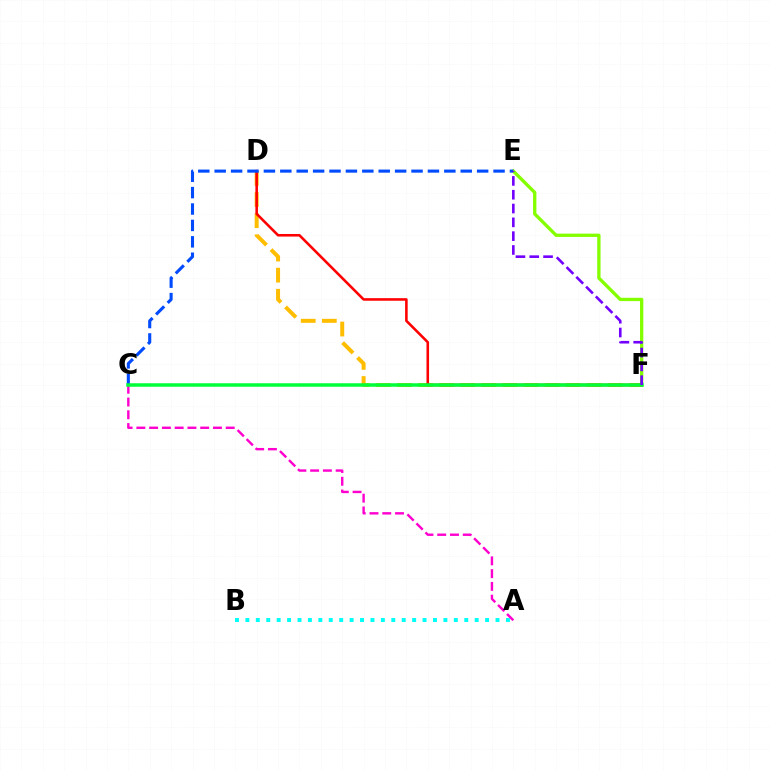{('A', 'B'): [{'color': '#00fff6', 'line_style': 'dotted', 'thickness': 2.83}], ('E', 'F'): [{'color': '#84ff00', 'line_style': 'solid', 'thickness': 2.39}, {'color': '#7200ff', 'line_style': 'dashed', 'thickness': 1.88}], ('D', 'F'): [{'color': '#ffbd00', 'line_style': 'dashed', 'thickness': 2.87}, {'color': '#ff0000', 'line_style': 'solid', 'thickness': 1.86}], ('A', 'C'): [{'color': '#ff00cf', 'line_style': 'dashed', 'thickness': 1.73}], ('C', 'E'): [{'color': '#004bff', 'line_style': 'dashed', 'thickness': 2.23}], ('C', 'F'): [{'color': '#00ff39', 'line_style': 'solid', 'thickness': 2.52}]}